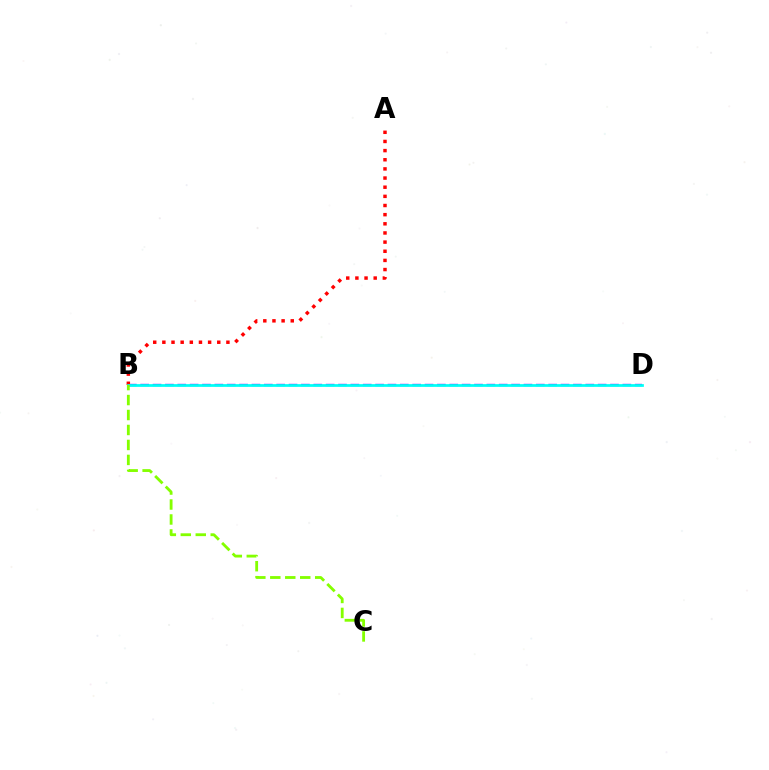{('B', 'D'): [{'color': '#7200ff', 'line_style': 'dashed', 'thickness': 1.68}, {'color': '#00fff6', 'line_style': 'solid', 'thickness': 1.97}], ('A', 'B'): [{'color': '#ff0000', 'line_style': 'dotted', 'thickness': 2.49}], ('B', 'C'): [{'color': '#84ff00', 'line_style': 'dashed', 'thickness': 2.03}]}